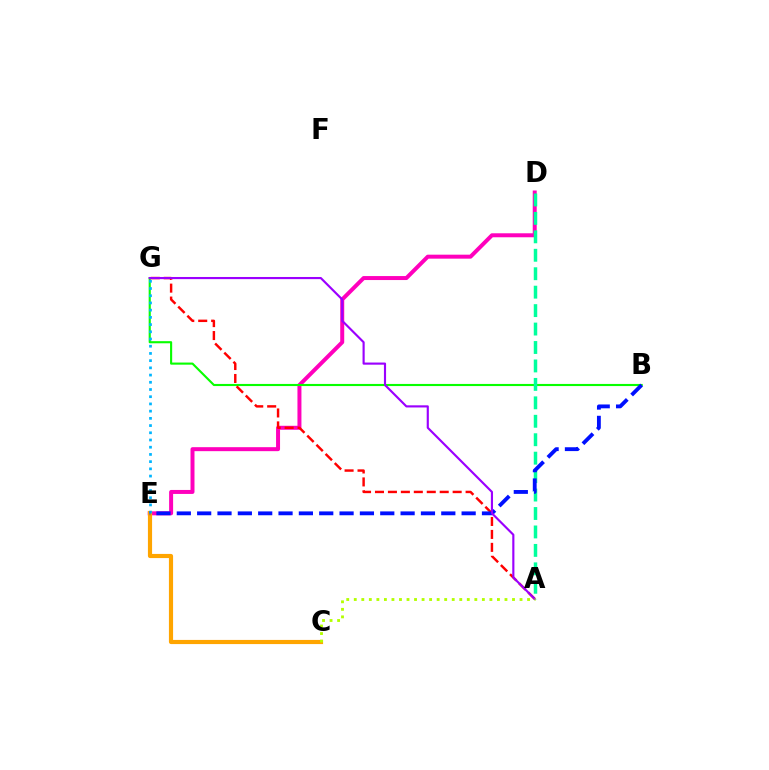{('D', 'E'): [{'color': '#ff00bd', 'line_style': 'solid', 'thickness': 2.87}], ('C', 'E'): [{'color': '#ffa500', 'line_style': 'solid', 'thickness': 2.99}], ('B', 'G'): [{'color': '#08ff00', 'line_style': 'solid', 'thickness': 1.53}], ('A', 'D'): [{'color': '#00ff9d', 'line_style': 'dashed', 'thickness': 2.51}], ('E', 'G'): [{'color': '#00b5ff', 'line_style': 'dotted', 'thickness': 1.96}], ('A', 'G'): [{'color': '#ff0000', 'line_style': 'dashed', 'thickness': 1.76}, {'color': '#9b00ff', 'line_style': 'solid', 'thickness': 1.54}], ('B', 'E'): [{'color': '#0010ff', 'line_style': 'dashed', 'thickness': 2.76}], ('A', 'C'): [{'color': '#b3ff00', 'line_style': 'dotted', 'thickness': 2.05}]}